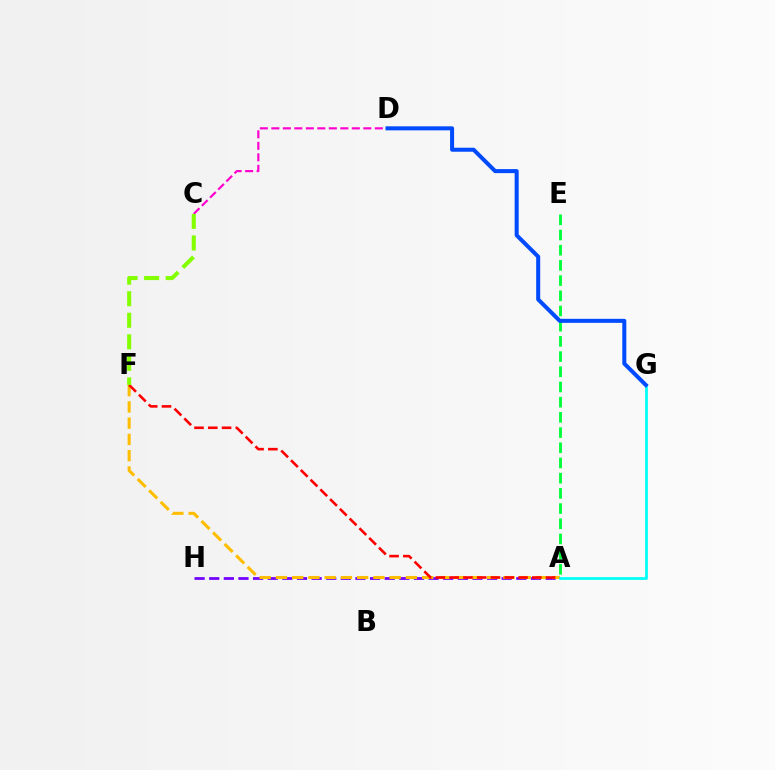{('A', 'H'): [{'color': '#7200ff', 'line_style': 'dashed', 'thickness': 1.99}], ('A', 'E'): [{'color': '#00ff39', 'line_style': 'dashed', 'thickness': 2.06}], ('A', 'F'): [{'color': '#ffbd00', 'line_style': 'dashed', 'thickness': 2.21}, {'color': '#ff0000', 'line_style': 'dashed', 'thickness': 1.87}], ('C', 'D'): [{'color': '#ff00cf', 'line_style': 'dashed', 'thickness': 1.56}], ('A', 'G'): [{'color': '#00fff6', 'line_style': 'solid', 'thickness': 1.98}], ('C', 'F'): [{'color': '#84ff00', 'line_style': 'dashed', 'thickness': 2.93}], ('D', 'G'): [{'color': '#004bff', 'line_style': 'solid', 'thickness': 2.9}]}